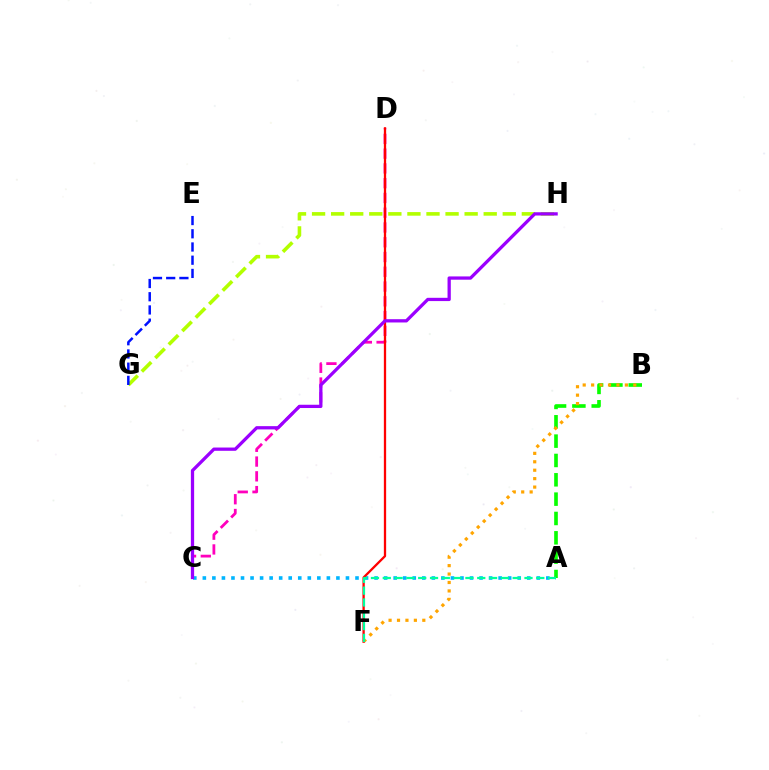{('C', 'D'): [{'color': '#ff00bd', 'line_style': 'dashed', 'thickness': 2.01}], ('A', 'B'): [{'color': '#08ff00', 'line_style': 'dashed', 'thickness': 2.63}], ('B', 'F'): [{'color': '#ffa500', 'line_style': 'dotted', 'thickness': 2.29}], ('A', 'C'): [{'color': '#00b5ff', 'line_style': 'dotted', 'thickness': 2.59}], ('G', 'H'): [{'color': '#b3ff00', 'line_style': 'dashed', 'thickness': 2.59}], ('D', 'F'): [{'color': '#ff0000', 'line_style': 'solid', 'thickness': 1.65}], ('C', 'H'): [{'color': '#9b00ff', 'line_style': 'solid', 'thickness': 2.35}], ('E', 'G'): [{'color': '#0010ff', 'line_style': 'dashed', 'thickness': 1.8}], ('A', 'F'): [{'color': '#00ff9d', 'line_style': 'dashed', 'thickness': 1.6}]}